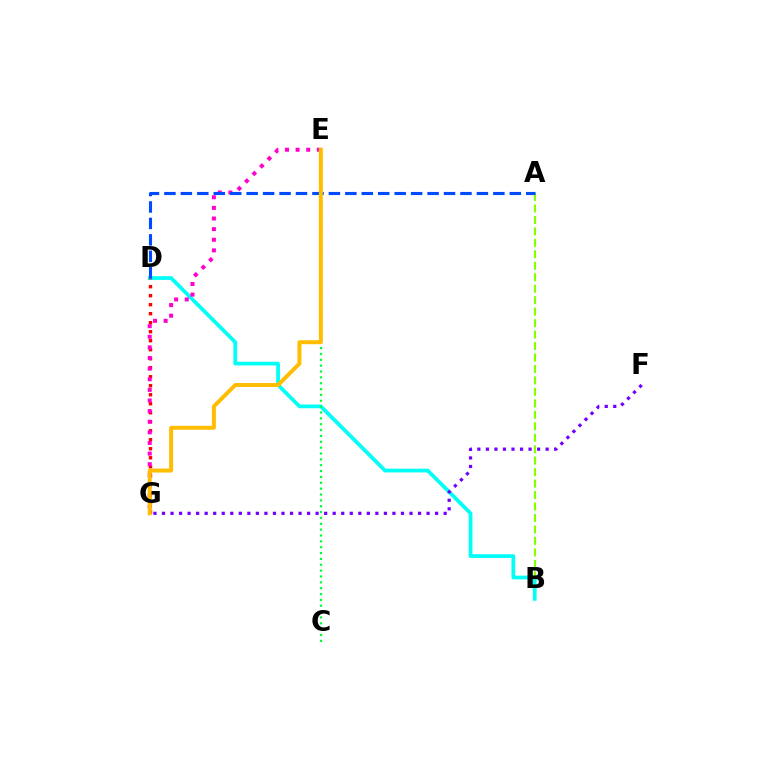{('A', 'B'): [{'color': '#84ff00', 'line_style': 'dashed', 'thickness': 1.56}], ('B', 'D'): [{'color': '#00fff6', 'line_style': 'solid', 'thickness': 2.69}], ('F', 'G'): [{'color': '#7200ff', 'line_style': 'dotted', 'thickness': 2.32}], ('C', 'E'): [{'color': '#00ff39', 'line_style': 'dotted', 'thickness': 1.59}], ('D', 'G'): [{'color': '#ff0000', 'line_style': 'dotted', 'thickness': 2.45}], ('E', 'G'): [{'color': '#ff00cf', 'line_style': 'dotted', 'thickness': 2.89}, {'color': '#ffbd00', 'line_style': 'solid', 'thickness': 2.85}], ('A', 'D'): [{'color': '#004bff', 'line_style': 'dashed', 'thickness': 2.23}]}